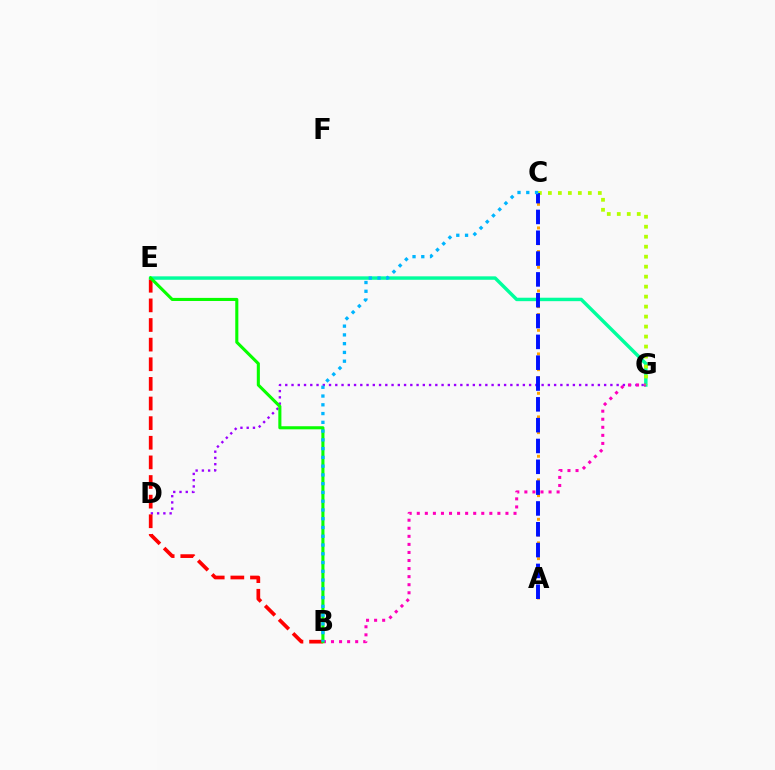{('D', 'G'): [{'color': '#9b00ff', 'line_style': 'dotted', 'thickness': 1.7}], ('B', 'E'): [{'color': '#ff0000', 'line_style': 'dashed', 'thickness': 2.67}, {'color': '#08ff00', 'line_style': 'solid', 'thickness': 2.22}], ('A', 'C'): [{'color': '#ffa500', 'line_style': 'dotted', 'thickness': 2.14}, {'color': '#0010ff', 'line_style': 'dashed', 'thickness': 2.83}], ('E', 'G'): [{'color': '#00ff9d', 'line_style': 'solid', 'thickness': 2.47}], ('B', 'G'): [{'color': '#ff00bd', 'line_style': 'dotted', 'thickness': 2.19}], ('C', 'G'): [{'color': '#b3ff00', 'line_style': 'dotted', 'thickness': 2.71}], ('B', 'C'): [{'color': '#00b5ff', 'line_style': 'dotted', 'thickness': 2.38}]}